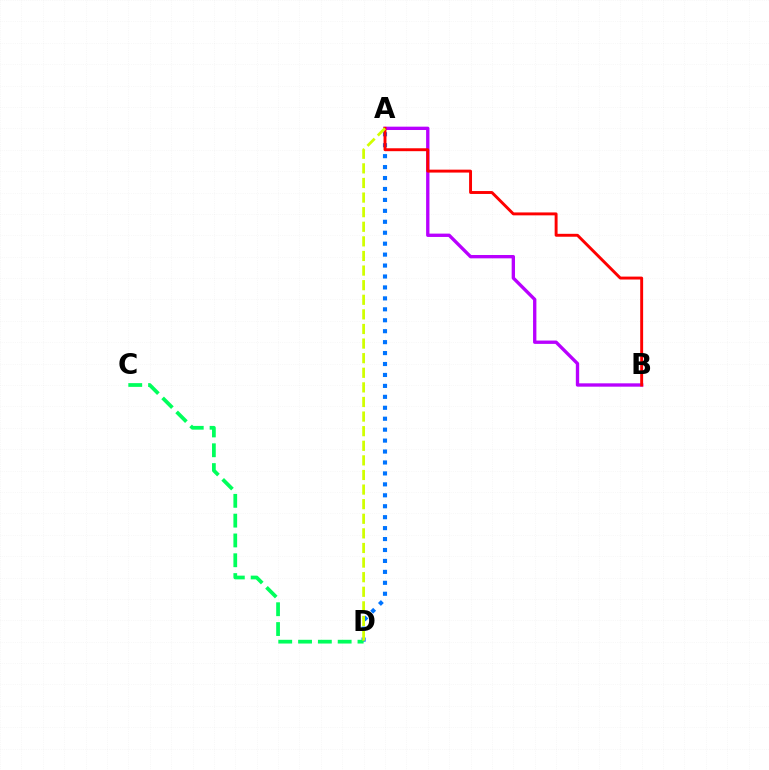{('A', 'D'): [{'color': '#0074ff', 'line_style': 'dotted', 'thickness': 2.97}, {'color': '#d1ff00', 'line_style': 'dashed', 'thickness': 1.98}], ('A', 'B'): [{'color': '#b900ff', 'line_style': 'solid', 'thickness': 2.4}, {'color': '#ff0000', 'line_style': 'solid', 'thickness': 2.1}], ('C', 'D'): [{'color': '#00ff5c', 'line_style': 'dashed', 'thickness': 2.69}]}